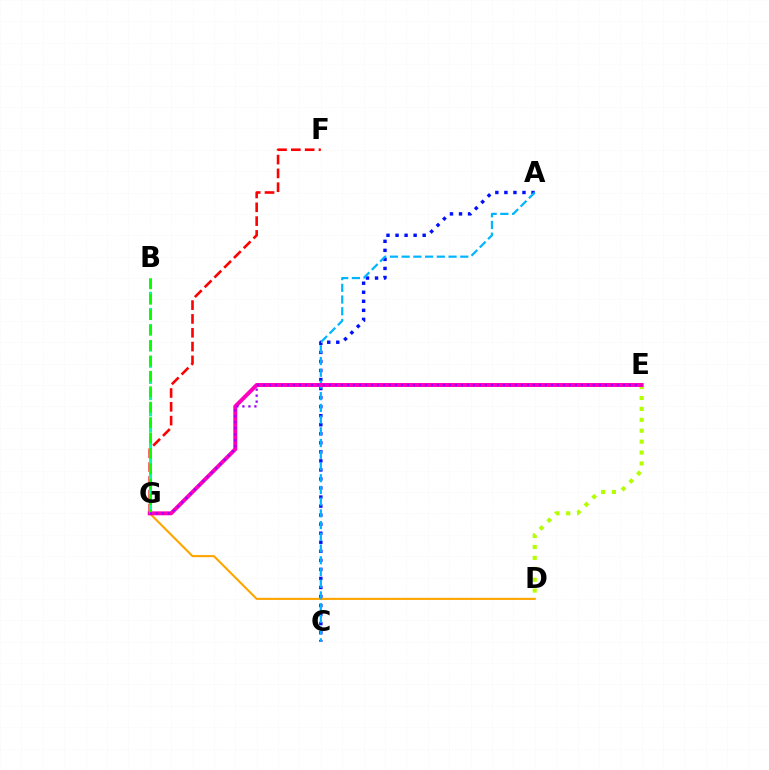{('A', 'C'): [{'color': '#0010ff', 'line_style': 'dotted', 'thickness': 2.46}, {'color': '#00b5ff', 'line_style': 'dashed', 'thickness': 1.59}], ('D', 'G'): [{'color': '#ffa500', 'line_style': 'solid', 'thickness': 1.52}], ('F', 'G'): [{'color': '#ff0000', 'line_style': 'dashed', 'thickness': 1.88}], ('D', 'E'): [{'color': '#b3ff00', 'line_style': 'dotted', 'thickness': 2.97}], ('E', 'G'): [{'color': '#ff00bd', 'line_style': 'solid', 'thickness': 2.85}, {'color': '#9b00ff', 'line_style': 'dotted', 'thickness': 1.63}], ('B', 'G'): [{'color': '#00ff9d', 'line_style': 'dashed', 'thickness': 2.2}, {'color': '#08ff00', 'line_style': 'dashed', 'thickness': 2.09}]}